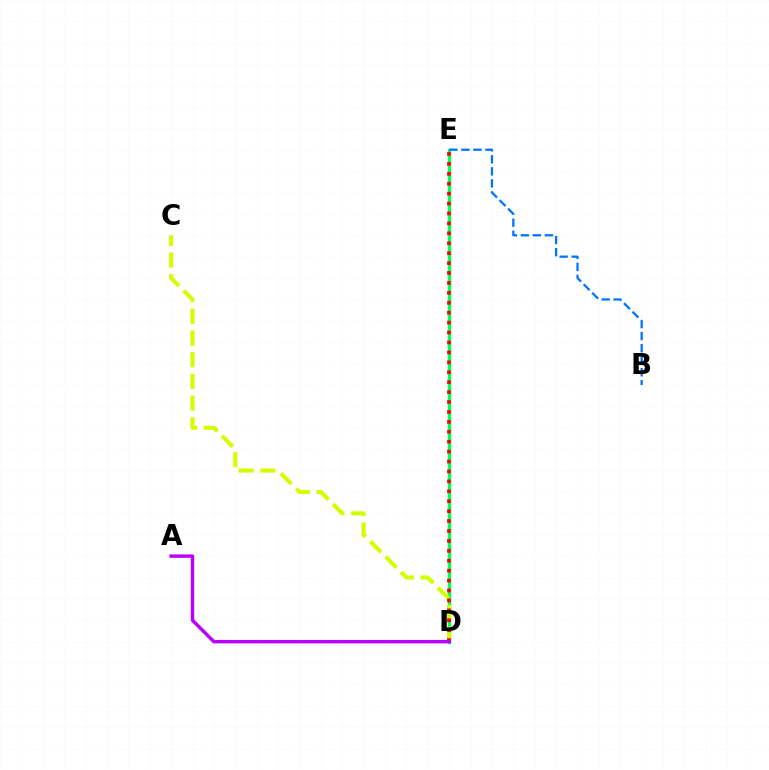{('D', 'E'): [{'color': '#00ff5c', 'line_style': 'solid', 'thickness': 2.42}, {'color': '#ff0000', 'line_style': 'dotted', 'thickness': 2.7}], ('C', 'D'): [{'color': '#d1ff00', 'line_style': 'dashed', 'thickness': 2.95}], ('B', 'E'): [{'color': '#0074ff', 'line_style': 'dashed', 'thickness': 1.64}], ('A', 'D'): [{'color': '#b900ff', 'line_style': 'solid', 'thickness': 2.47}]}